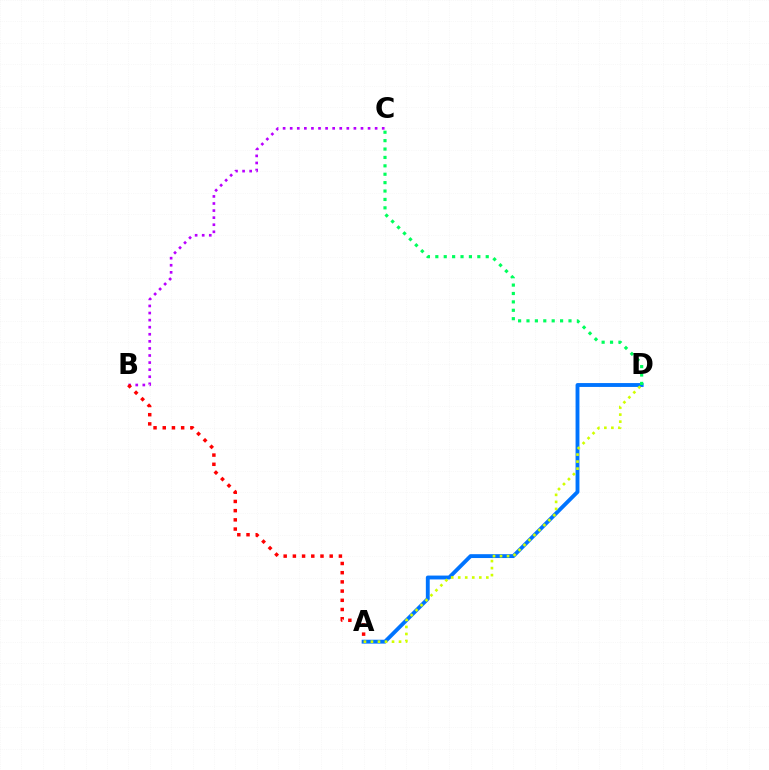{('A', 'D'): [{'color': '#0074ff', 'line_style': 'solid', 'thickness': 2.78}, {'color': '#d1ff00', 'line_style': 'dotted', 'thickness': 1.91}], ('C', 'D'): [{'color': '#00ff5c', 'line_style': 'dotted', 'thickness': 2.28}], ('B', 'C'): [{'color': '#b900ff', 'line_style': 'dotted', 'thickness': 1.92}], ('A', 'B'): [{'color': '#ff0000', 'line_style': 'dotted', 'thickness': 2.5}]}